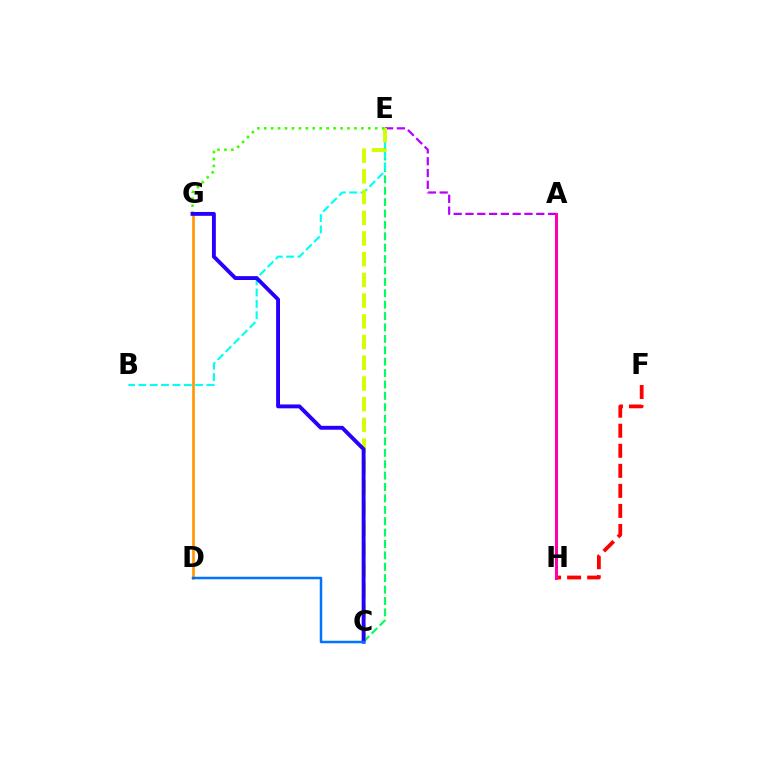{('A', 'E'): [{'color': '#b900ff', 'line_style': 'dashed', 'thickness': 1.6}], ('C', 'E'): [{'color': '#00ff5c', 'line_style': 'dashed', 'thickness': 1.55}, {'color': '#d1ff00', 'line_style': 'dashed', 'thickness': 2.81}], ('D', 'G'): [{'color': '#ff9400', 'line_style': 'solid', 'thickness': 1.9}], ('B', 'E'): [{'color': '#00fff6', 'line_style': 'dashed', 'thickness': 1.54}], ('F', 'H'): [{'color': '#ff0000', 'line_style': 'dashed', 'thickness': 2.72}], ('E', 'G'): [{'color': '#3dff00', 'line_style': 'dotted', 'thickness': 1.89}], ('C', 'G'): [{'color': '#2500ff', 'line_style': 'solid', 'thickness': 2.79}], ('A', 'H'): [{'color': '#ff00ac', 'line_style': 'solid', 'thickness': 2.17}], ('C', 'D'): [{'color': '#0074ff', 'line_style': 'solid', 'thickness': 1.8}]}